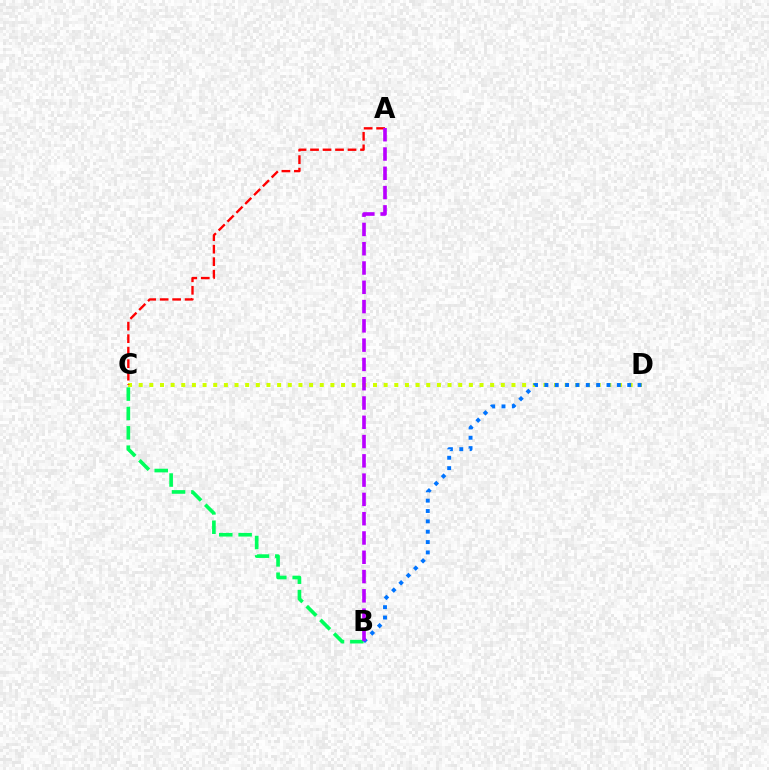{('B', 'C'): [{'color': '#00ff5c', 'line_style': 'dashed', 'thickness': 2.63}], ('C', 'D'): [{'color': '#d1ff00', 'line_style': 'dotted', 'thickness': 2.89}], ('B', 'D'): [{'color': '#0074ff', 'line_style': 'dotted', 'thickness': 2.81}], ('A', 'C'): [{'color': '#ff0000', 'line_style': 'dashed', 'thickness': 1.7}], ('A', 'B'): [{'color': '#b900ff', 'line_style': 'dashed', 'thickness': 2.62}]}